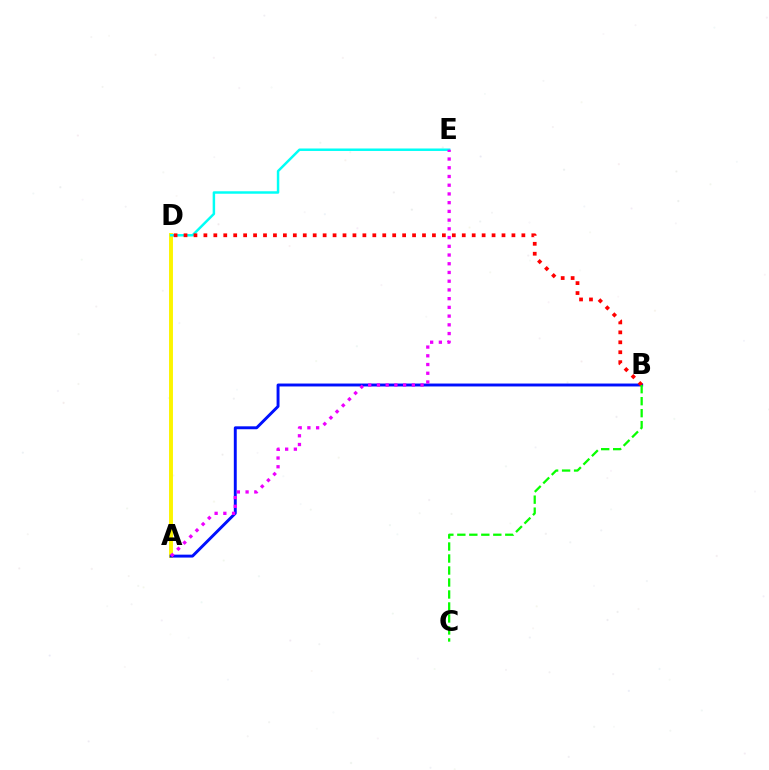{('A', 'D'): [{'color': '#fcf500', 'line_style': 'solid', 'thickness': 2.82}], ('A', 'B'): [{'color': '#0010ff', 'line_style': 'solid', 'thickness': 2.1}], ('D', 'E'): [{'color': '#00fff6', 'line_style': 'solid', 'thickness': 1.78}], ('A', 'E'): [{'color': '#ee00ff', 'line_style': 'dotted', 'thickness': 2.37}], ('B', 'D'): [{'color': '#ff0000', 'line_style': 'dotted', 'thickness': 2.7}], ('B', 'C'): [{'color': '#08ff00', 'line_style': 'dashed', 'thickness': 1.63}]}